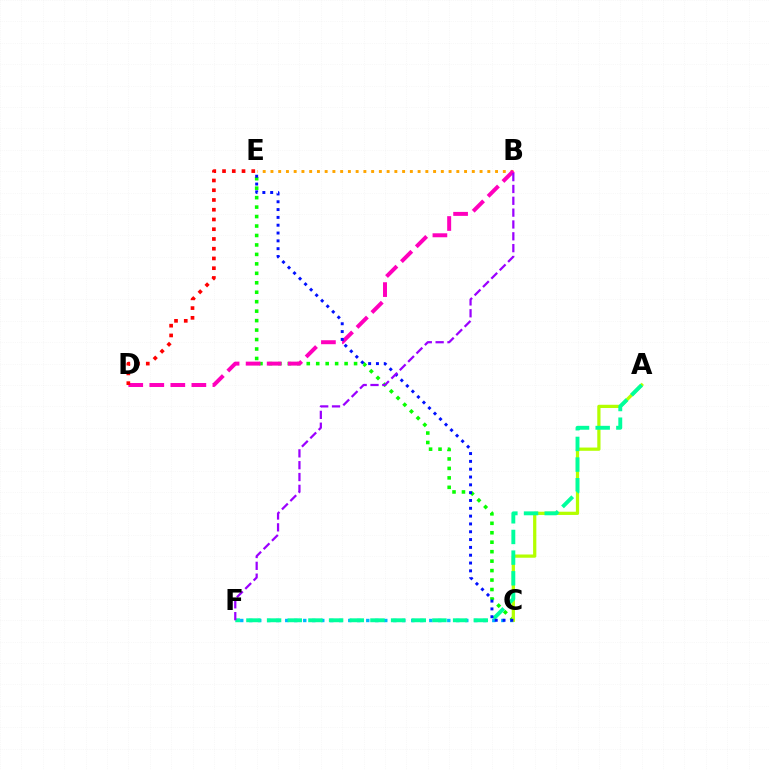{('C', 'F'): [{'color': '#00b5ff', 'line_style': 'dotted', 'thickness': 2.45}], ('B', 'E'): [{'color': '#ffa500', 'line_style': 'dotted', 'thickness': 2.1}], ('C', 'E'): [{'color': '#08ff00', 'line_style': 'dotted', 'thickness': 2.57}, {'color': '#0010ff', 'line_style': 'dotted', 'thickness': 2.12}], ('A', 'C'): [{'color': '#b3ff00', 'line_style': 'solid', 'thickness': 2.33}], ('B', 'D'): [{'color': '#ff00bd', 'line_style': 'dashed', 'thickness': 2.86}], ('D', 'E'): [{'color': '#ff0000', 'line_style': 'dotted', 'thickness': 2.65}], ('A', 'F'): [{'color': '#00ff9d', 'line_style': 'dashed', 'thickness': 2.81}], ('B', 'F'): [{'color': '#9b00ff', 'line_style': 'dashed', 'thickness': 1.61}]}